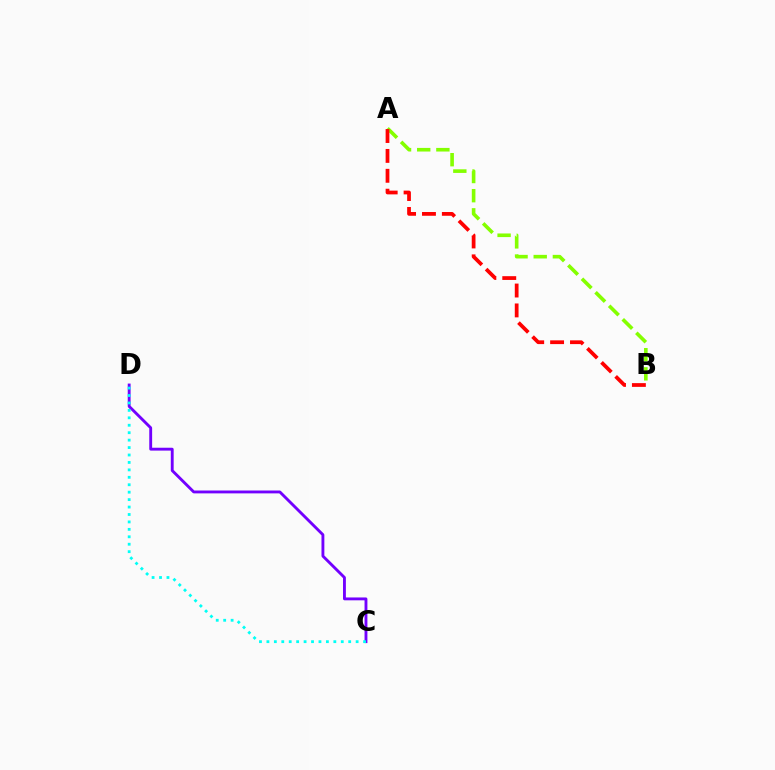{('A', 'B'): [{'color': '#84ff00', 'line_style': 'dashed', 'thickness': 2.6}, {'color': '#ff0000', 'line_style': 'dashed', 'thickness': 2.7}], ('C', 'D'): [{'color': '#7200ff', 'line_style': 'solid', 'thickness': 2.06}, {'color': '#00fff6', 'line_style': 'dotted', 'thickness': 2.02}]}